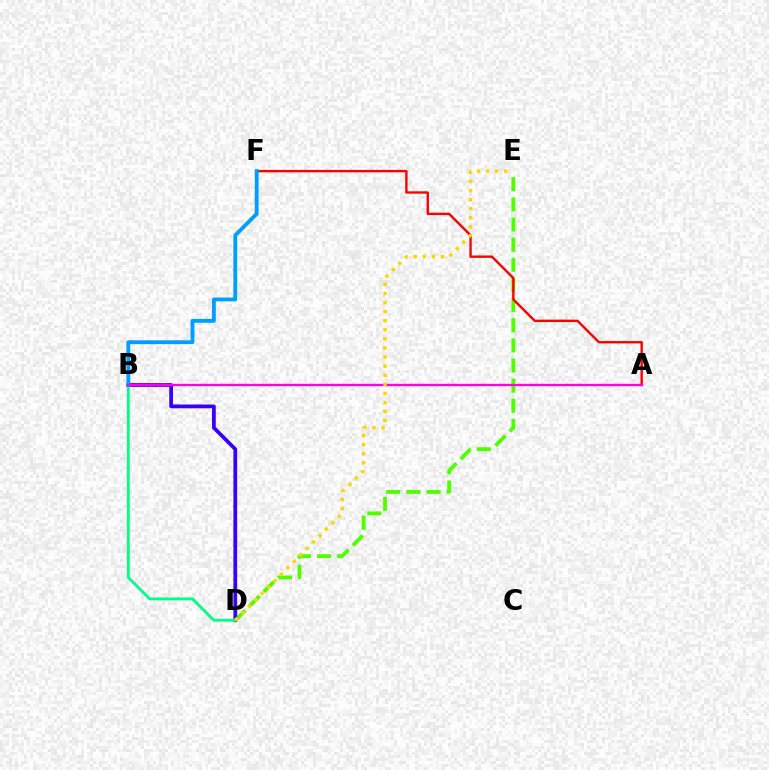{('D', 'E'): [{'color': '#4fff00', 'line_style': 'dashed', 'thickness': 2.74}, {'color': '#ffd500', 'line_style': 'dotted', 'thickness': 2.47}], ('B', 'D'): [{'color': '#3700ff', 'line_style': 'solid', 'thickness': 2.7}, {'color': '#00ff86', 'line_style': 'solid', 'thickness': 2.02}], ('A', 'F'): [{'color': '#ff0000', 'line_style': 'solid', 'thickness': 1.71}], ('B', 'F'): [{'color': '#009eff', 'line_style': 'solid', 'thickness': 2.75}], ('A', 'B'): [{'color': '#ff00ed', 'line_style': 'solid', 'thickness': 1.67}]}